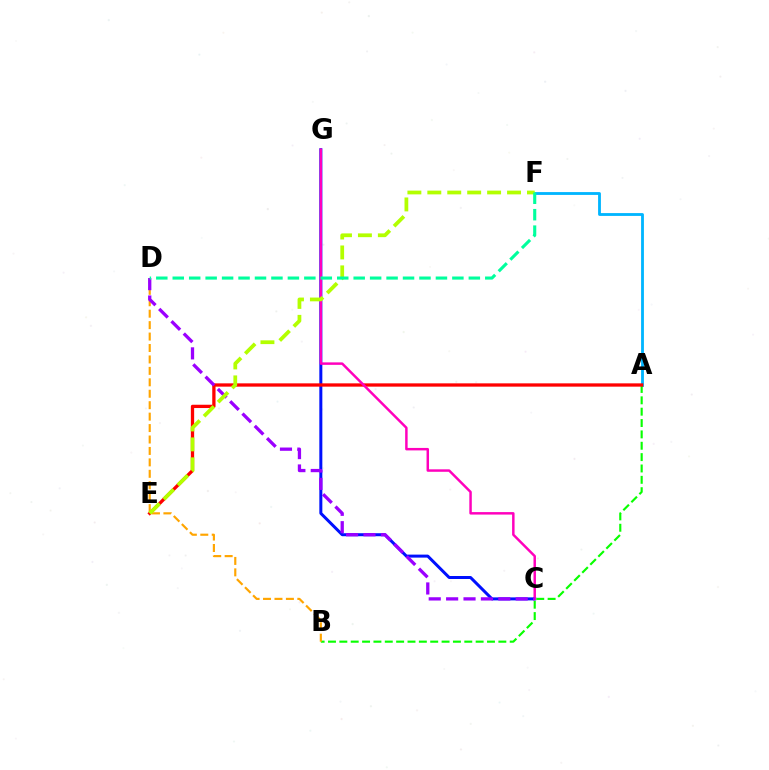{('C', 'G'): [{'color': '#0010ff', 'line_style': 'solid', 'thickness': 2.16}, {'color': '#ff00bd', 'line_style': 'solid', 'thickness': 1.78}], ('A', 'F'): [{'color': '#00b5ff', 'line_style': 'solid', 'thickness': 2.04}], ('A', 'B'): [{'color': '#08ff00', 'line_style': 'dashed', 'thickness': 1.54}], ('A', 'E'): [{'color': '#ff0000', 'line_style': 'solid', 'thickness': 2.37}], ('B', 'D'): [{'color': '#ffa500', 'line_style': 'dashed', 'thickness': 1.55}], ('C', 'D'): [{'color': '#9b00ff', 'line_style': 'dashed', 'thickness': 2.36}], ('E', 'F'): [{'color': '#b3ff00', 'line_style': 'dashed', 'thickness': 2.71}], ('D', 'F'): [{'color': '#00ff9d', 'line_style': 'dashed', 'thickness': 2.23}]}